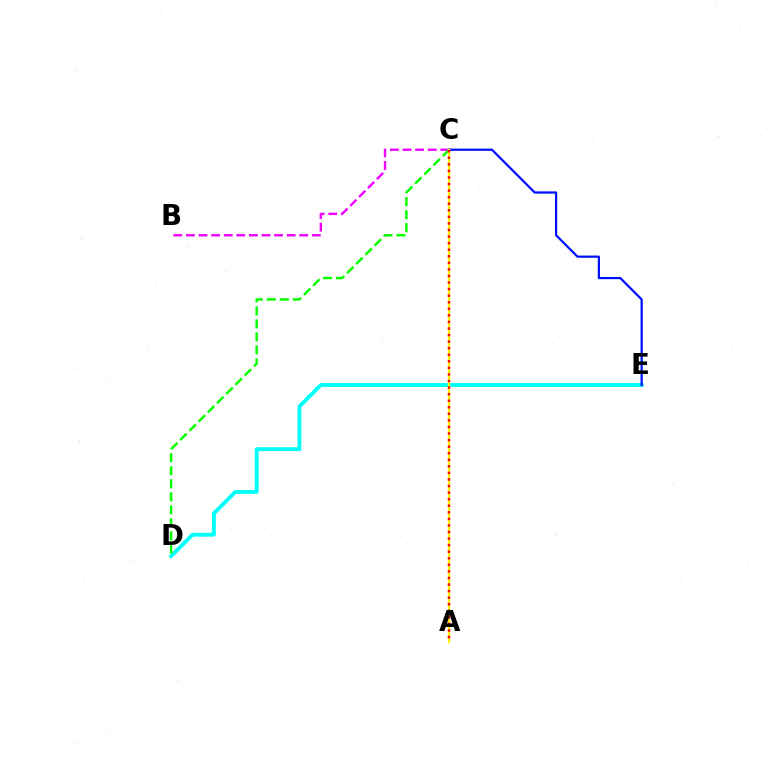{('D', 'E'): [{'color': '#00fff6', 'line_style': 'solid', 'thickness': 2.76}], ('B', 'C'): [{'color': '#ee00ff', 'line_style': 'dashed', 'thickness': 1.71}], ('C', 'D'): [{'color': '#08ff00', 'line_style': 'dashed', 'thickness': 1.77}], ('C', 'E'): [{'color': '#0010ff', 'line_style': 'solid', 'thickness': 1.61}], ('A', 'C'): [{'color': '#fcf500', 'line_style': 'solid', 'thickness': 1.6}, {'color': '#ff0000', 'line_style': 'dotted', 'thickness': 1.78}]}